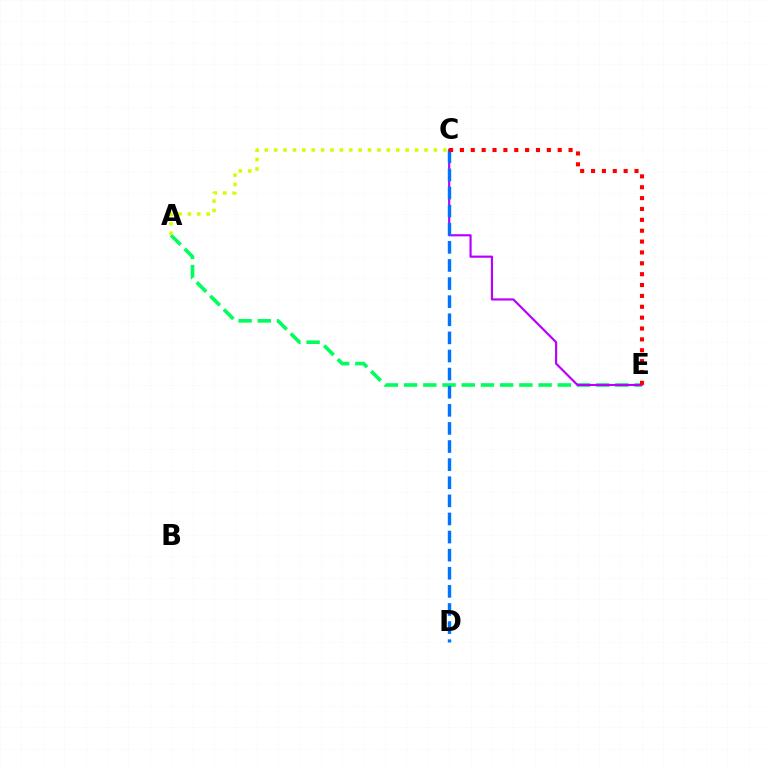{('A', 'E'): [{'color': '#00ff5c', 'line_style': 'dashed', 'thickness': 2.61}], ('A', 'C'): [{'color': '#d1ff00', 'line_style': 'dotted', 'thickness': 2.55}], ('C', 'E'): [{'color': '#b900ff', 'line_style': 'solid', 'thickness': 1.56}, {'color': '#ff0000', 'line_style': 'dotted', 'thickness': 2.95}], ('C', 'D'): [{'color': '#0074ff', 'line_style': 'dashed', 'thickness': 2.46}]}